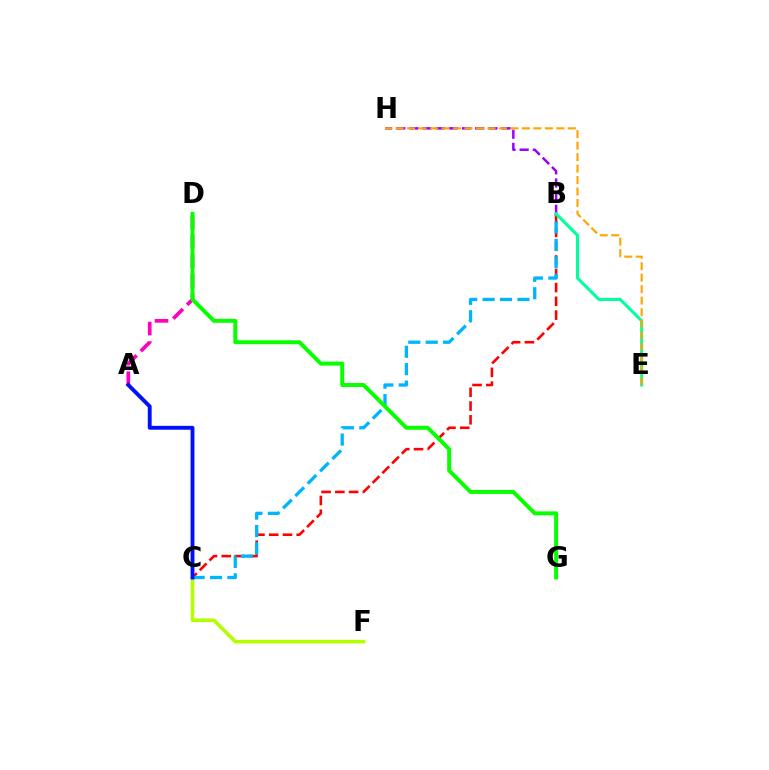{('A', 'D'): [{'color': '#ff00bd', 'line_style': 'dashed', 'thickness': 2.65}], ('C', 'F'): [{'color': '#b3ff00', 'line_style': 'solid', 'thickness': 2.6}], ('B', 'H'): [{'color': '#9b00ff', 'line_style': 'dashed', 'thickness': 1.79}], ('B', 'C'): [{'color': '#ff0000', 'line_style': 'dashed', 'thickness': 1.87}, {'color': '#00b5ff', 'line_style': 'dashed', 'thickness': 2.37}], ('A', 'C'): [{'color': '#0010ff', 'line_style': 'solid', 'thickness': 2.79}], ('D', 'G'): [{'color': '#08ff00', 'line_style': 'solid', 'thickness': 2.85}], ('B', 'E'): [{'color': '#00ff9d', 'line_style': 'solid', 'thickness': 2.2}], ('E', 'H'): [{'color': '#ffa500', 'line_style': 'dashed', 'thickness': 1.56}]}